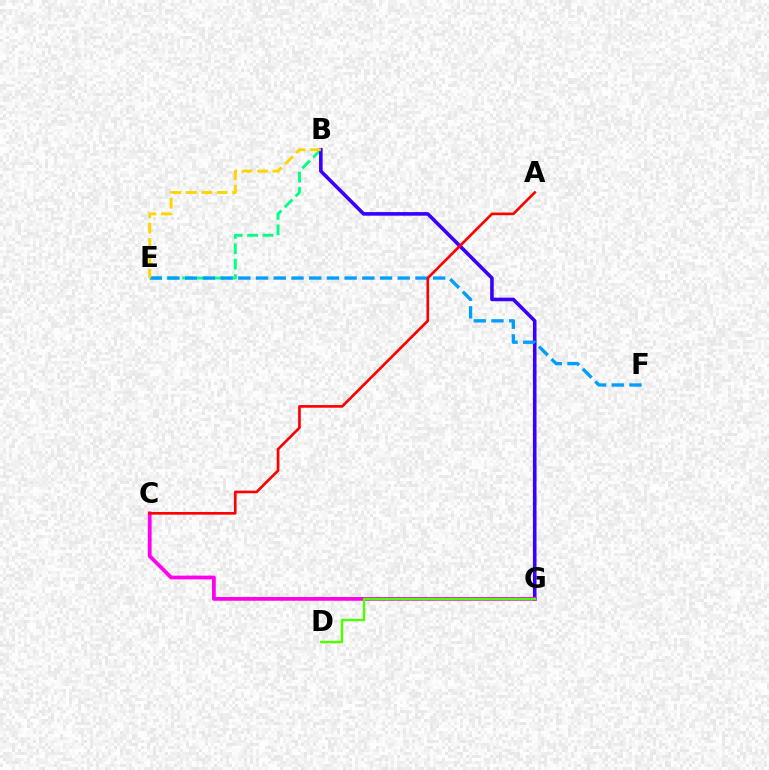{('B', 'E'): [{'color': '#00ff86', 'line_style': 'dashed', 'thickness': 2.09}, {'color': '#ffd500', 'line_style': 'dashed', 'thickness': 2.1}], ('B', 'G'): [{'color': '#3700ff', 'line_style': 'solid', 'thickness': 2.58}], ('C', 'G'): [{'color': '#ff00ed', 'line_style': 'solid', 'thickness': 2.71}], ('E', 'F'): [{'color': '#009eff', 'line_style': 'dashed', 'thickness': 2.41}], ('D', 'G'): [{'color': '#4fff00', 'line_style': 'solid', 'thickness': 1.75}], ('A', 'C'): [{'color': '#ff0000', 'line_style': 'solid', 'thickness': 1.91}]}